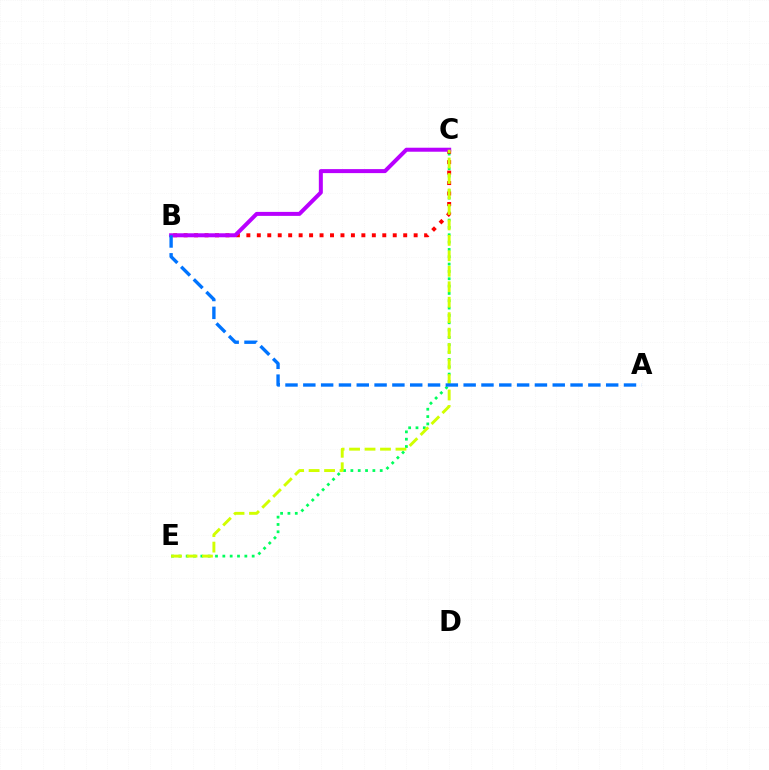{('C', 'E'): [{'color': '#00ff5c', 'line_style': 'dotted', 'thickness': 1.99}, {'color': '#d1ff00', 'line_style': 'dashed', 'thickness': 2.1}], ('B', 'C'): [{'color': '#ff0000', 'line_style': 'dotted', 'thickness': 2.84}, {'color': '#b900ff', 'line_style': 'solid', 'thickness': 2.88}], ('A', 'B'): [{'color': '#0074ff', 'line_style': 'dashed', 'thickness': 2.42}]}